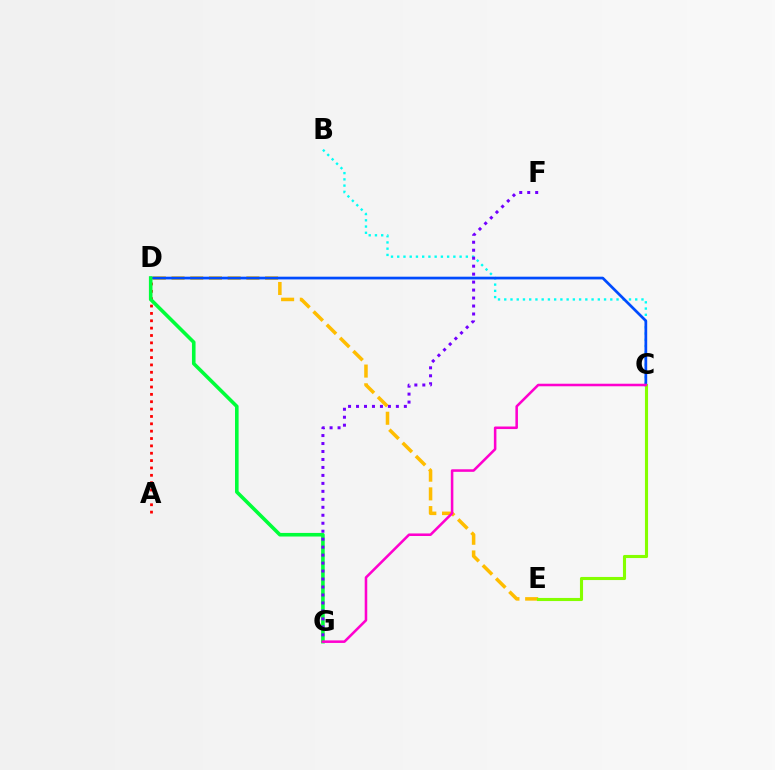{('D', 'E'): [{'color': '#ffbd00', 'line_style': 'dashed', 'thickness': 2.54}], ('B', 'C'): [{'color': '#00fff6', 'line_style': 'dotted', 'thickness': 1.69}], ('A', 'D'): [{'color': '#ff0000', 'line_style': 'dotted', 'thickness': 2.0}], ('C', 'D'): [{'color': '#004bff', 'line_style': 'solid', 'thickness': 1.96}], ('D', 'G'): [{'color': '#00ff39', 'line_style': 'solid', 'thickness': 2.59}], ('C', 'E'): [{'color': '#84ff00', 'line_style': 'solid', 'thickness': 2.23}], ('F', 'G'): [{'color': '#7200ff', 'line_style': 'dotted', 'thickness': 2.17}], ('C', 'G'): [{'color': '#ff00cf', 'line_style': 'solid', 'thickness': 1.84}]}